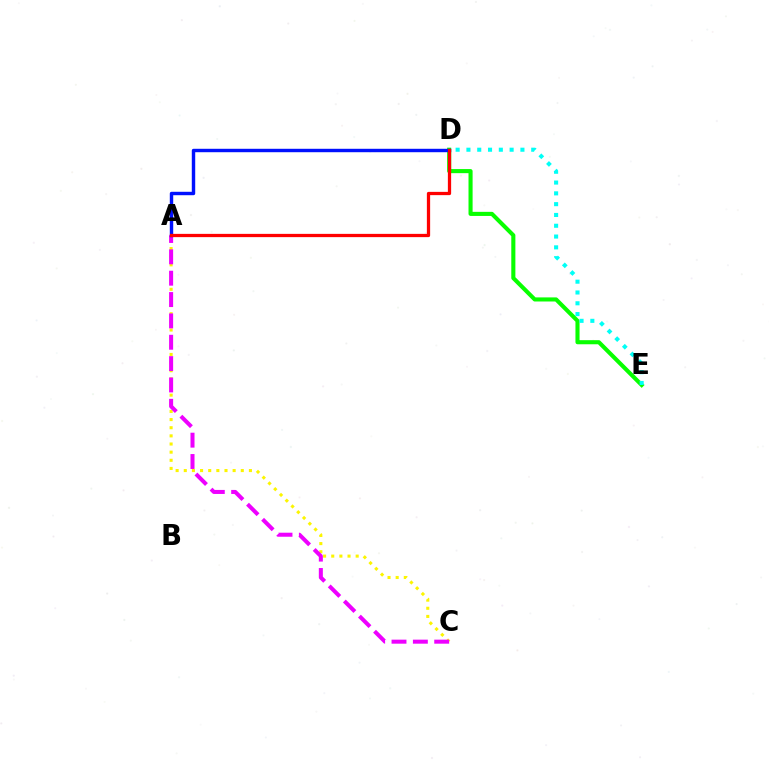{('D', 'E'): [{'color': '#08ff00', 'line_style': 'solid', 'thickness': 2.95}, {'color': '#00fff6', 'line_style': 'dotted', 'thickness': 2.93}], ('A', 'C'): [{'color': '#fcf500', 'line_style': 'dotted', 'thickness': 2.21}, {'color': '#ee00ff', 'line_style': 'dashed', 'thickness': 2.9}], ('A', 'D'): [{'color': '#0010ff', 'line_style': 'solid', 'thickness': 2.47}, {'color': '#ff0000', 'line_style': 'solid', 'thickness': 2.35}]}